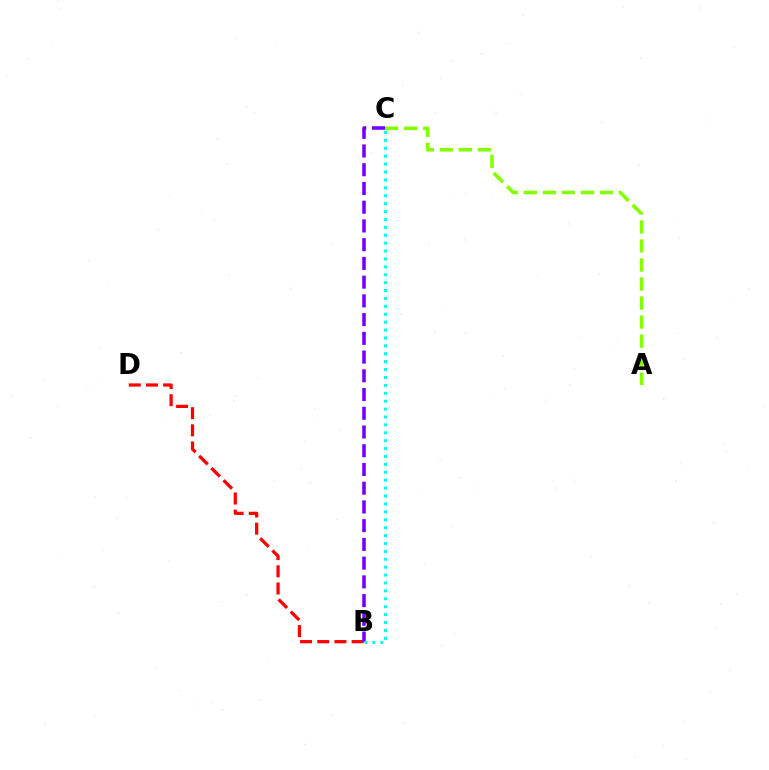{('B', 'D'): [{'color': '#ff0000', 'line_style': 'dashed', 'thickness': 2.33}], ('B', 'C'): [{'color': '#7200ff', 'line_style': 'dashed', 'thickness': 2.54}, {'color': '#00fff6', 'line_style': 'dotted', 'thickness': 2.15}], ('A', 'C'): [{'color': '#84ff00', 'line_style': 'dashed', 'thickness': 2.59}]}